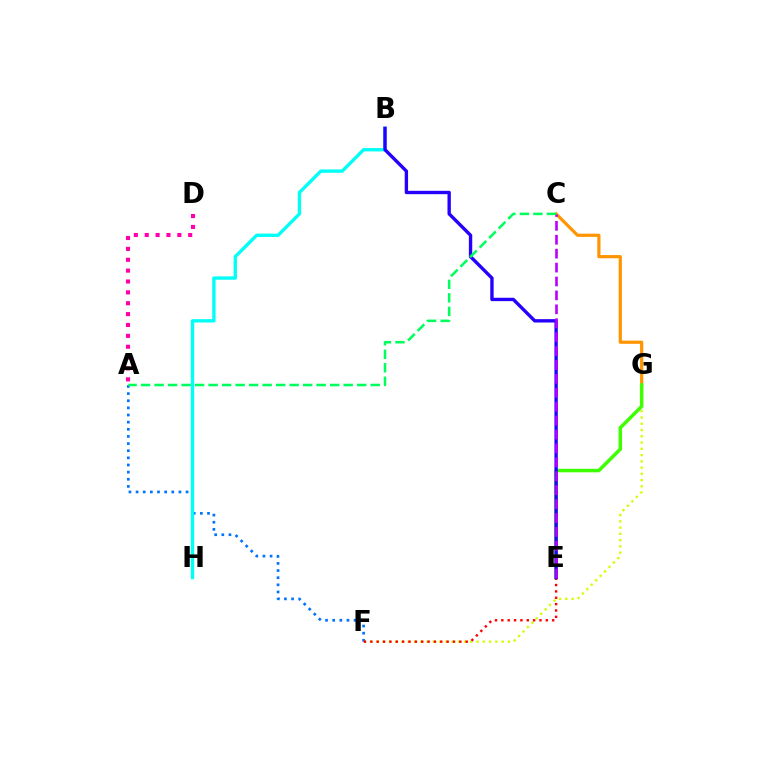{('F', 'G'): [{'color': '#d1ff00', 'line_style': 'dotted', 'thickness': 1.7}], ('A', 'F'): [{'color': '#0074ff', 'line_style': 'dotted', 'thickness': 1.94}], ('C', 'G'): [{'color': '#ff9400', 'line_style': 'solid', 'thickness': 2.3}], ('B', 'H'): [{'color': '#00fff6', 'line_style': 'solid', 'thickness': 2.41}], ('E', 'G'): [{'color': '#3dff00', 'line_style': 'solid', 'thickness': 2.52}], ('E', 'F'): [{'color': '#ff0000', 'line_style': 'dotted', 'thickness': 1.73}], ('B', 'E'): [{'color': '#2500ff', 'line_style': 'solid', 'thickness': 2.42}], ('C', 'E'): [{'color': '#b900ff', 'line_style': 'dashed', 'thickness': 1.89}], ('A', 'D'): [{'color': '#ff00ac', 'line_style': 'dotted', 'thickness': 2.95}], ('A', 'C'): [{'color': '#00ff5c', 'line_style': 'dashed', 'thickness': 1.84}]}